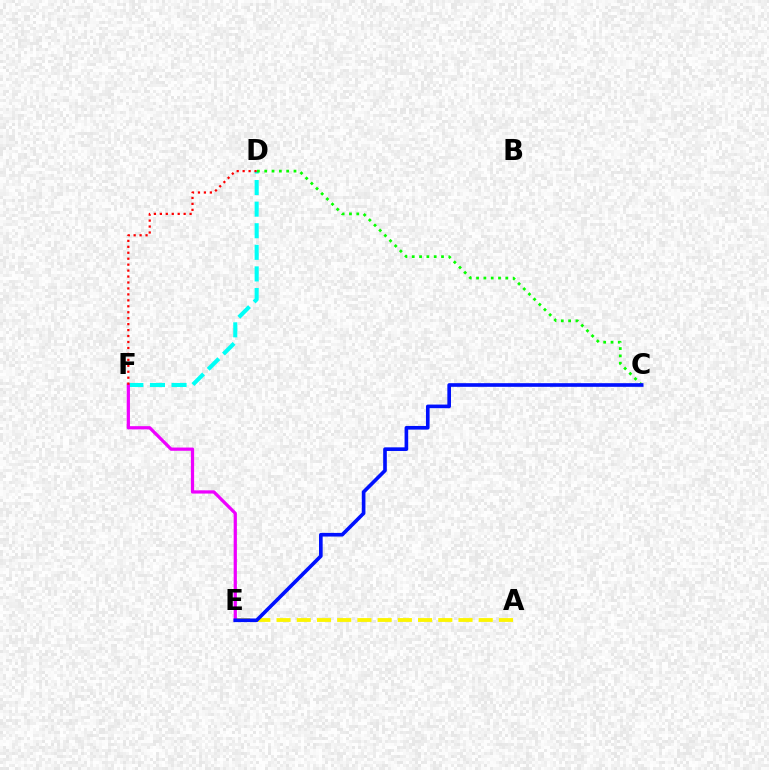{('D', 'F'): [{'color': '#00fff6', 'line_style': 'dashed', 'thickness': 2.93}, {'color': '#ff0000', 'line_style': 'dotted', 'thickness': 1.62}], ('A', 'E'): [{'color': '#fcf500', 'line_style': 'dashed', 'thickness': 2.75}], ('E', 'F'): [{'color': '#ee00ff', 'line_style': 'solid', 'thickness': 2.33}], ('C', 'D'): [{'color': '#08ff00', 'line_style': 'dotted', 'thickness': 1.99}], ('C', 'E'): [{'color': '#0010ff', 'line_style': 'solid', 'thickness': 2.62}]}